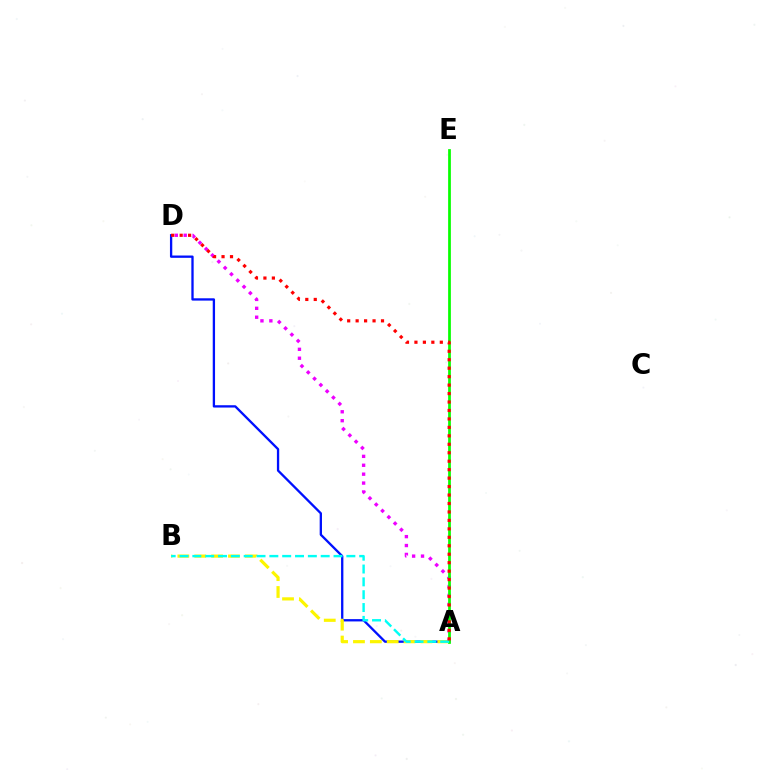{('A', 'D'): [{'color': '#0010ff', 'line_style': 'solid', 'thickness': 1.67}, {'color': '#ee00ff', 'line_style': 'dotted', 'thickness': 2.42}, {'color': '#ff0000', 'line_style': 'dotted', 'thickness': 2.3}], ('A', 'B'): [{'color': '#fcf500', 'line_style': 'dashed', 'thickness': 2.29}, {'color': '#00fff6', 'line_style': 'dashed', 'thickness': 1.74}], ('A', 'E'): [{'color': '#08ff00', 'line_style': 'solid', 'thickness': 1.98}]}